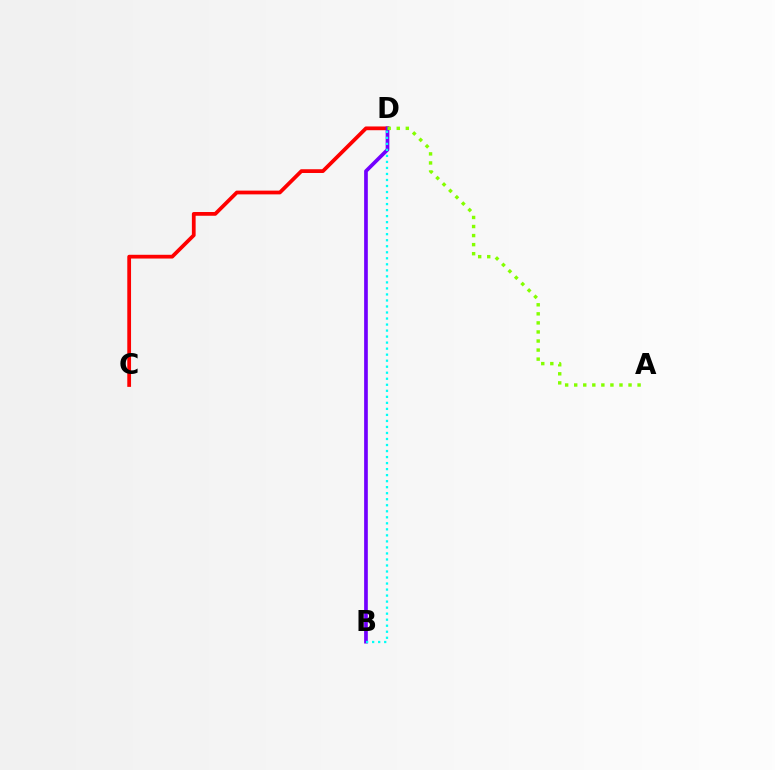{('C', 'D'): [{'color': '#ff0000', 'line_style': 'solid', 'thickness': 2.7}], ('B', 'D'): [{'color': '#7200ff', 'line_style': 'solid', 'thickness': 2.65}, {'color': '#00fff6', 'line_style': 'dotted', 'thickness': 1.64}], ('A', 'D'): [{'color': '#84ff00', 'line_style': 'dotted', 'thickness': 2.46}]}